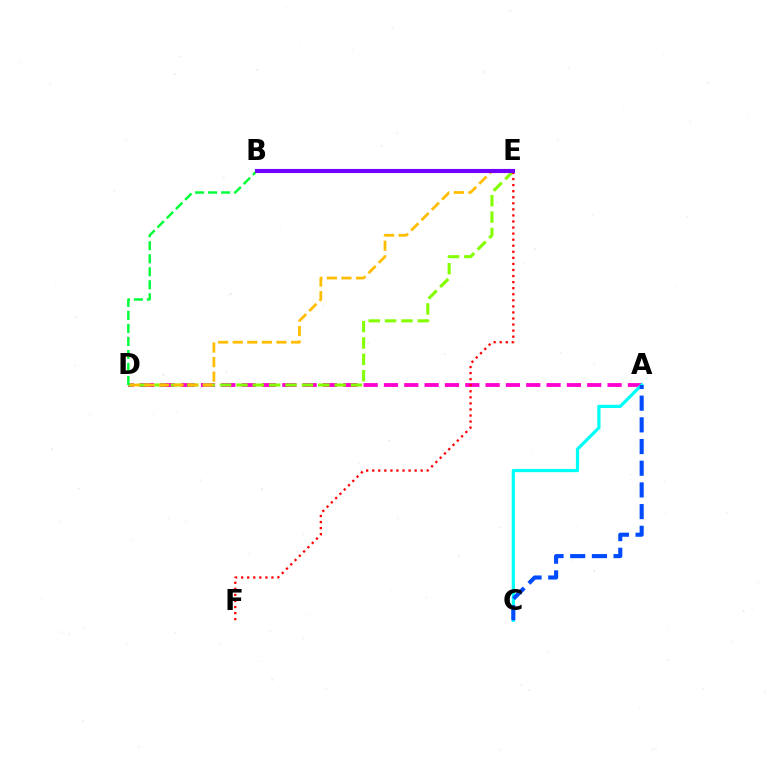{('A', 'D'): [{'color': '#ff00cf', 'line_style': 'dashed', 'thickness': 2.76}], ('A', 'C'): [{'color': '#00fff6', 'line_style': 'solid', 'thickness': 2.32}, {'color': '#004bff', 'line_style': 'dashed', 'thickness': 2.95}], ('D', 'E'): [{'color': '#84ff00', 'line_style': 'dashed', 'thickness': 2.22}, {'color': '#ffbd00', 'line_style': 'dashed', 'thickness': 1.98}], ('B', 'D'): [{'color': '#00ff39', 'line_style': 'dashed', 'thickness': 1.77}], ('E', 'F'): [{'color': '#ff0000', 'line_style': 'dotted', 'thickness': 1.65}], ('B', 'E'): [{'color': '#7200ff', 'line_style': 'solid', 'thickness': 2.97}]}